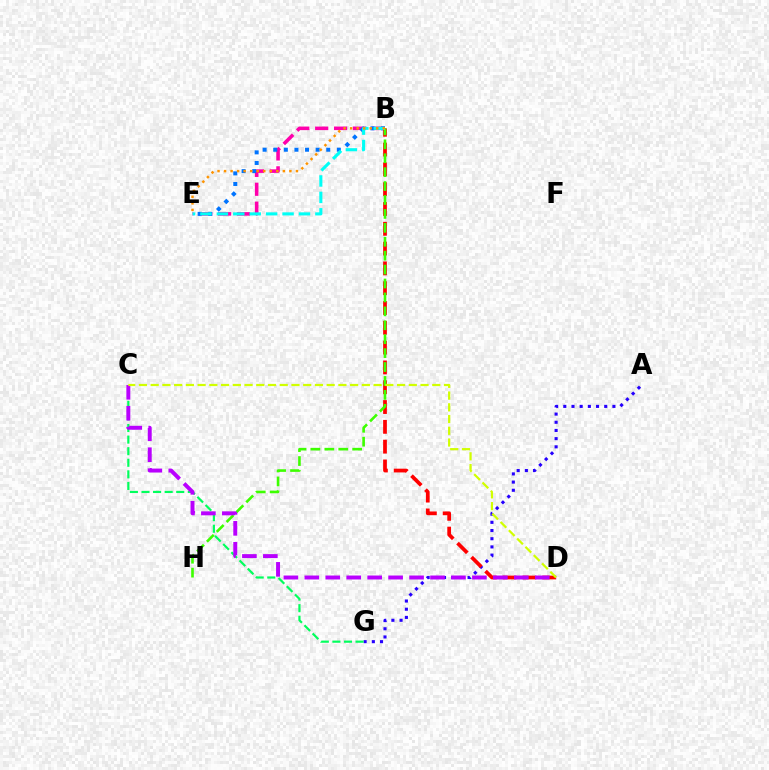{('B', 'E'): [{'color': '#ff00ac', 'line_style': 'dashed', 'thickness': 2.57}, {'color': '#0074ff', 'line_style': 'dotted', 'thickness': 2.88}, {'color': '#00fff6', 'line_style': 'dashed', 'thickness': 2.23}, {'color': '#ff9400', 'line_style': 'dotted', 'thickness': 1.78}], ('A', 'G'): [{'color': '#2500ff', 'line_style': 'dotted', 'thickness': 2.22}], ('C', 'G'): [{'color': '#00ff5c', 'line_style': 'dashed', 'thickness': 1.57}], ('B', 'D'): [{'color': '#ff0000', 'line_style': 'dashed', 'thickness': 2.69}], ('B', 'H'): [{'color': '#3dff00', 'line_style': 'dashed', 'thickness': 1.89}], ('C', 'D'): [{'color': '#b900ff', 'line_style': 'dashed', 'thickness': 2.85}, {'color': '#d1ff00', 'line_style': 'dashed', 'thickness': 1.59}]}